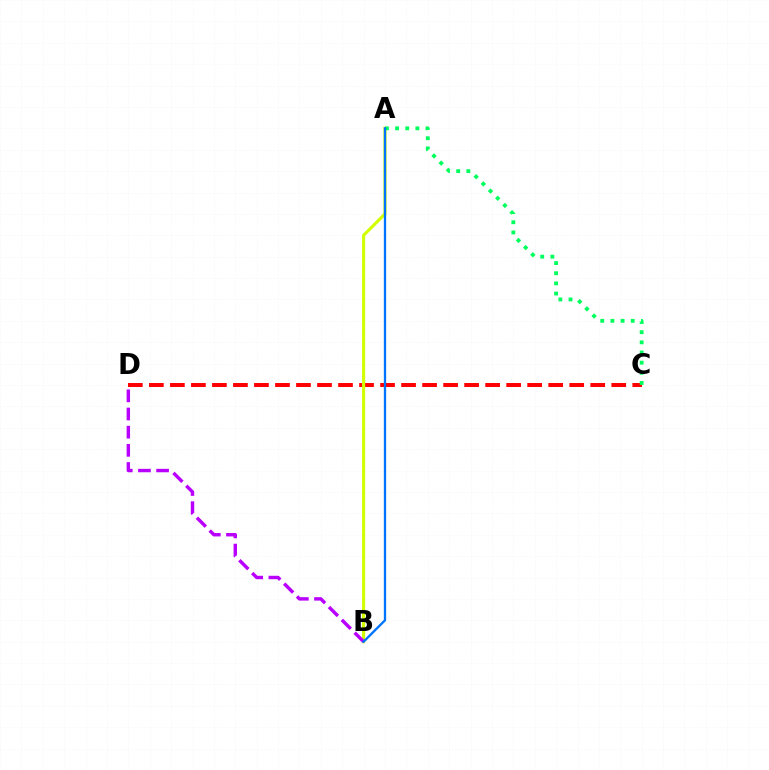{('C', 'D'): [{'color': '#ff0000', 'line_style': 'dashed', 'thickness': 2.86}], ('A', 'B'): [{'color': '#d1ff00', 'line_style': 'solid', 'thickness': 2.24}, {'color': '#0074ff', 'line_style': 'solid', 'thickness': 1.66}], ('A', 'C'): [{'color': '#00ff5c', 'line_style': 'dotted', 'thickness': 2.76}], ('B', 'D'): [{'color': '#b900ff', 'line_style': 'dashed', 'thickness': 2.47}]}